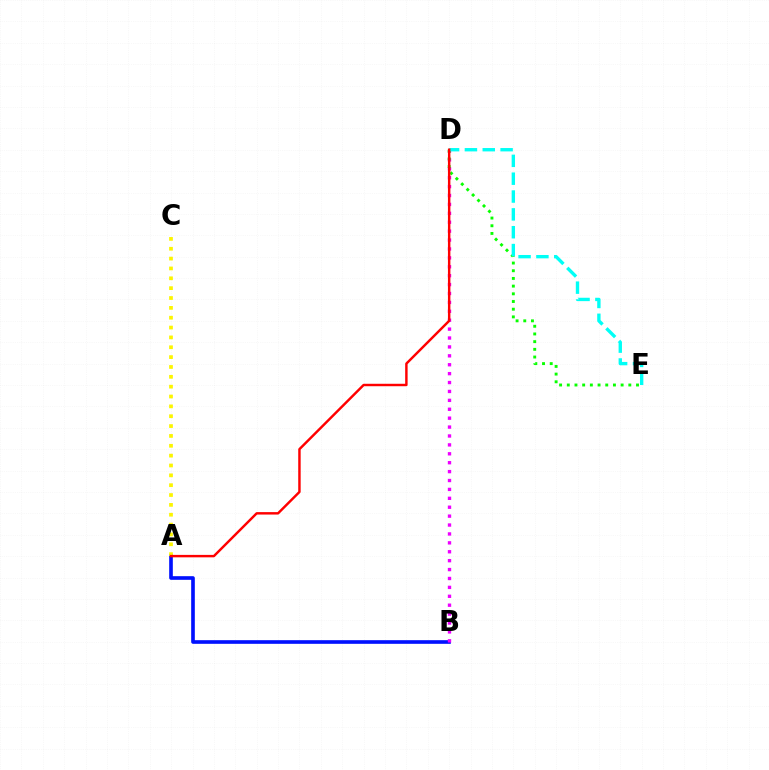{('A', 'B'): [{'color': '#0010ff', 'line_style': 'solid', 'thickness': 2.62}], ('B', 'D'): [{'color': '#ee00ff', 'line_style': 'dotted', 'thickness': 2.42}], ('D', 'E'): [{'color': '#08ff00', 'line_style': 'dotted', 'thickness': 2.09}, {'color': '#00fff6', 'line_style': 'dashed', 'thickness': 2.42}], ('A', 'C'): [{'color': '#fcf500', 'line_style': 'dotted', 'thickness': 2.68}], ('A', 'D'): [{'color': '#ff0000', 'line_style': 'solid', 'thickness': 1.76}]}